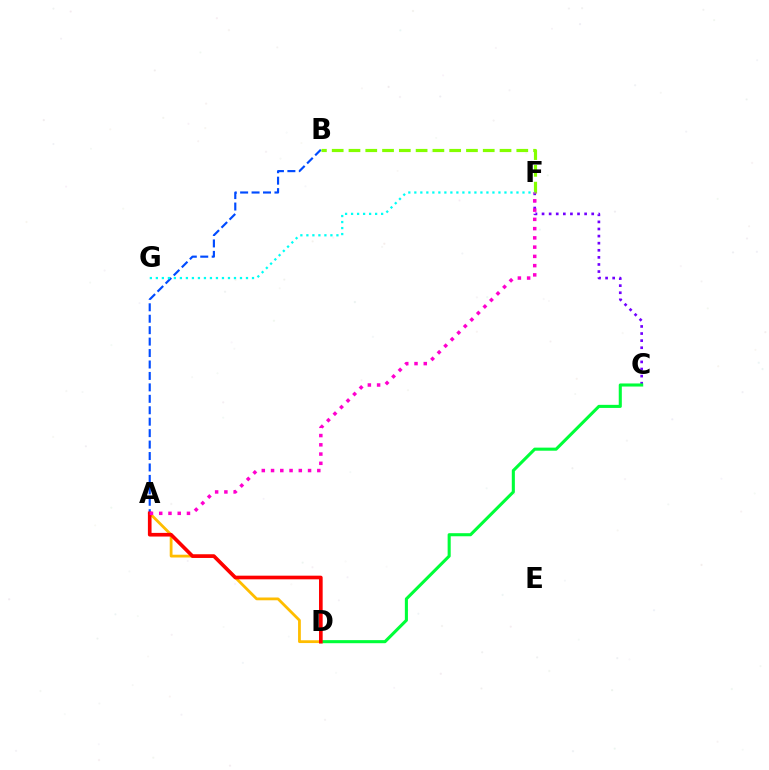{('C', 'F'): [{'color': '#7200ff', 'line_style': 'dotted', 'thickness': 1.93}], ('C', 'D'): [{'color': '#00ff39', 'line_style': 'solid', 'thickness': 2.22}], ('A', 'D'): [{'color': '#ffbd00', 'line_style': 'solid', 'thickness': 2.01}, {'color': '#ff0000', 'line_style': 'solid', 'thickness': 2.63}], ('A', 'B'): [{'color': '#004bff', 'line_style': 'dashed', 'thickness': 1.55}], ('B', 'F'): [{'color': '#84ff00', 'line_style': 'dashed', 'thickness': 2.28}], ('A', 'F'): [{'color': '#ff00cf', 'line_style': 'dotted', 'thickness': 2.51}], ('F', 'G'): [{'color': '#00fff6', 'line_style': 'dotted', 'thickness': 1.63}]}